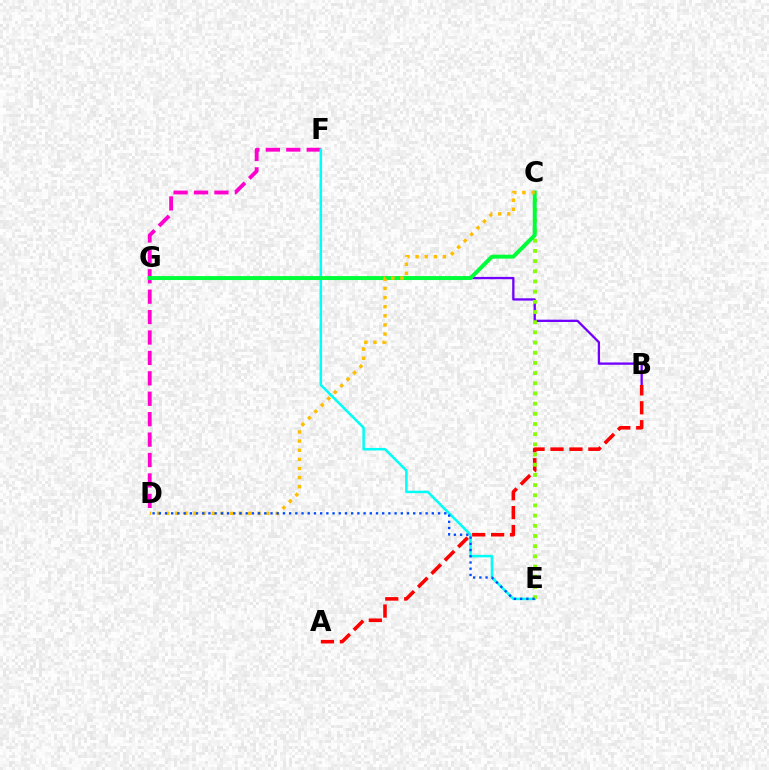{('D', 'F'): [{'color': '#ff00cf', 'line_style': 'dashed', 'thickness': 2.77}], ('E', 'F'): [{'color': '#00fff6', 'line_style': 'solid', 'thickness': 1.82}], ('B', 'G'): [{'color': '#7200ff', 'line_style': 'solid', 'thickness': 1.66}], ('A', 'B'): [{'color': '#ff0000', 'line_style': 'dashed', 'thickness': 2.57}], ('C', 'E'): [{'color': '#84ff00', 'line_style': 'dotted', 'thickness': 2.77}], ('C', 'G'): [{'color': '#00ff39', 'line_style': 'solid', 'thickness': 2.85}], ('C', 'D'): [{'color': '#ffbd00', 'line_style': 'dotted', 'thickness': 2.48}], ('D', 'E'): [{'color': '#004bff', 'line_style': 'dotted', 'thickness': 1.69}]}